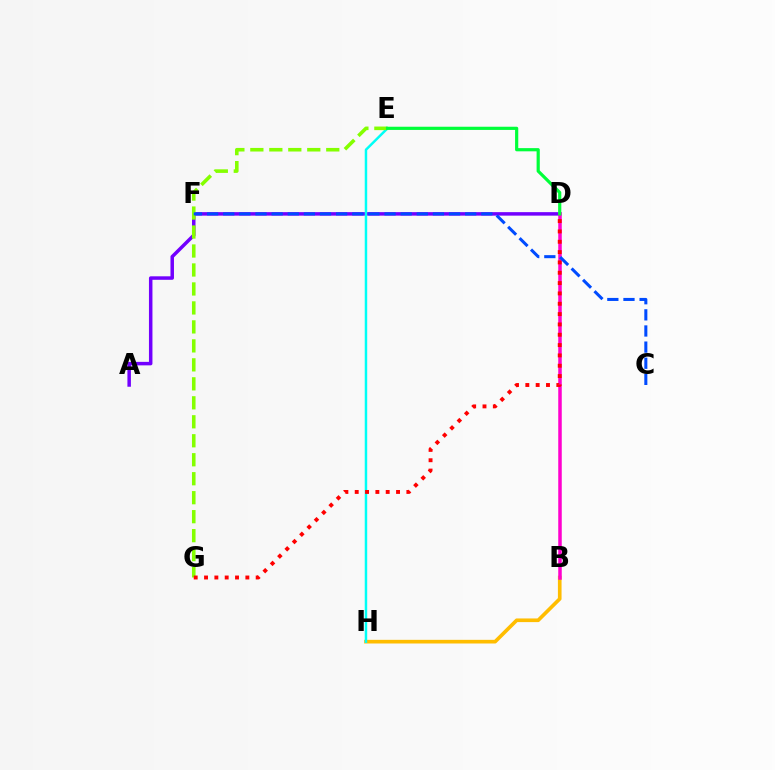{('B', 'H'): [{'color': '#ffbd00', 'line_style': 'solid', 'thickness': 2.63}], ('A', 'D'): [{'color': '#7200ff', 'line_style': 'solid', 'thickness': 2.51}], ('E', 'H'): [{'color': '#00fff6', 'line_style': 'solid', 'thickness': 1.78}], ('B', 'D'): [{'color': '#ff00cf', 'line_style': 'solid', 'thickness': 2.53}], ('E', 'G'): [{'color': '#84ff00', 'line_style': 'dashed', 'thickness': 2.58}], ('D', 'G'): [{'color': '#ff0000', 'line_style': 'dotted', 'thickness': 2.81}], ('C', 'F'): [{'color': '#004bff', 'line_style': 'dashed', 'thickness': 2.19}], ('D', 'E'): [{'color': '#00ff39', 'line_style': 'solid', 'thickness': 2.3}]}